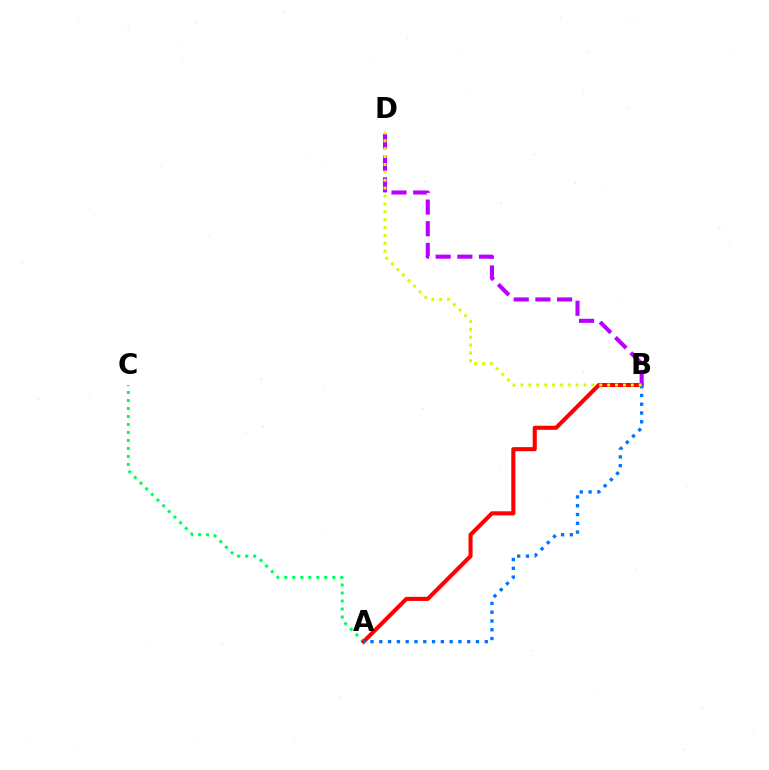{('A', 'C'): [{'color': '#00ff5c', 'line_style': 'dotted', 'thickness': 2.17}], ('A', 'B'): [{'color': '#ff0000', 'line_style': 'solid', 'thickness': 2.94}, {'color': '#0074ff', 'line_style': 'dotted', 'thickness': 2.39}], ('B', 'D'): [{'color': '#b900ff', 'line_style': 'dashed', 'thickness': 2.94}, {'color': '#d1ff00', 'line_style': 'dotted', 'thickness': 2.14}]}